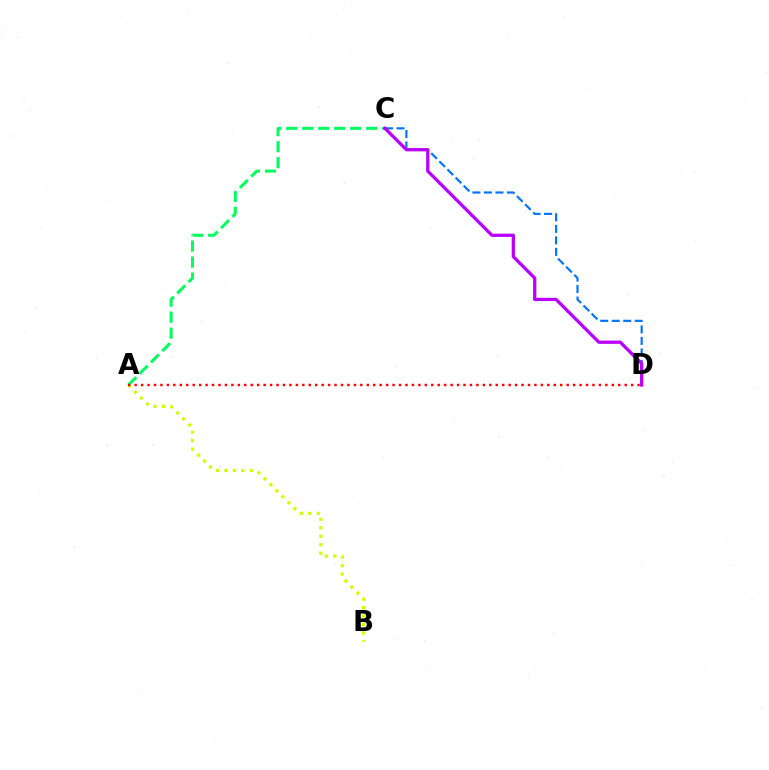{('C', 'D'): [{'color': '#0074ff', 'line_style': 'dashed', 'thickness': 1.56}, {'color': '#b900ff', 'line_style': 'solid', 'thickness': 2.35}], ('A', 'C'): [{'color': '#00ff5c', 'line_style': 'dashed', 'thickness': 2.17}], ('A', 'B'): [{'color': '#d1ff00', 'line_style': 'dotted', 'thickness': 2.3}], ('A', 'D'): [{'color': '#ff0000', 'line_style': 'dotted', 'thickness': 1.75}]}